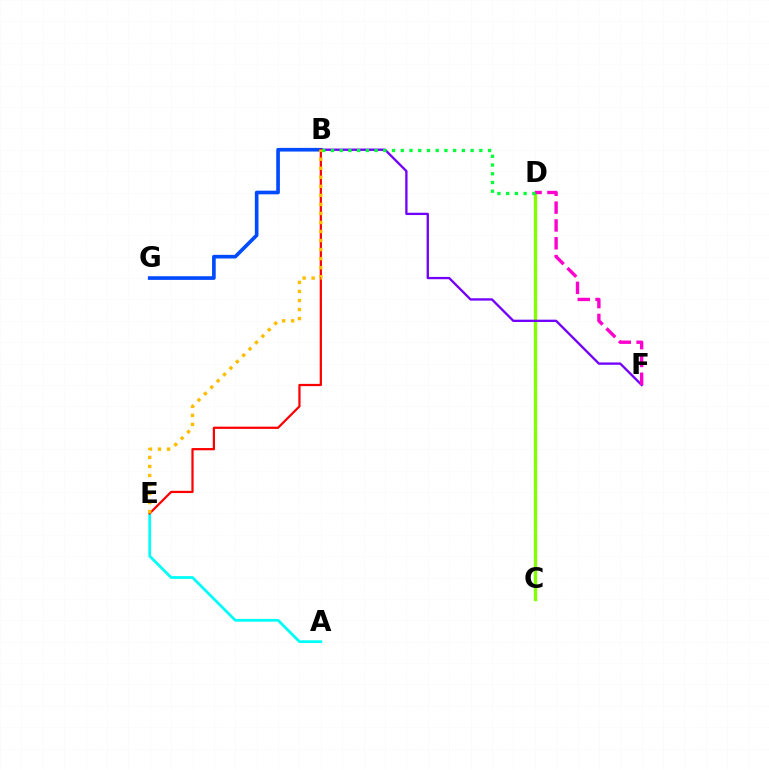{('C', 'D'): [{'color': '#84ff00', 'line_style': 'solid', 'thickness': 2.41}], ('B', 'F'): [{'color': '#7200ff', 'line_style': 'solid', 'thickness': 1.67}], ('B', 'G'): [{'color': '#004bff', 'line_style': 'solid', 'thickness': 2.63}], ('A', 'E'): [{'color': '#00fff6', 'line_style': 'solid', 'thickness': 1.99}], ('D', 'F'): [{'color': '#ff00cf', 'line_style': 'dashed', 'thickness': 2.42}], ('B', 'E'): [{'color': '#ff0000', 'line_style': 'solid', 'thickness': 1.61}, {'color': '#ffbd00', 'line_style': 'dotted', 'thickness': 2.46}], ('B', 'D'): [{'color': '#00ff39', 'line_style': 'dotted', 'thickness': 2.37}]}